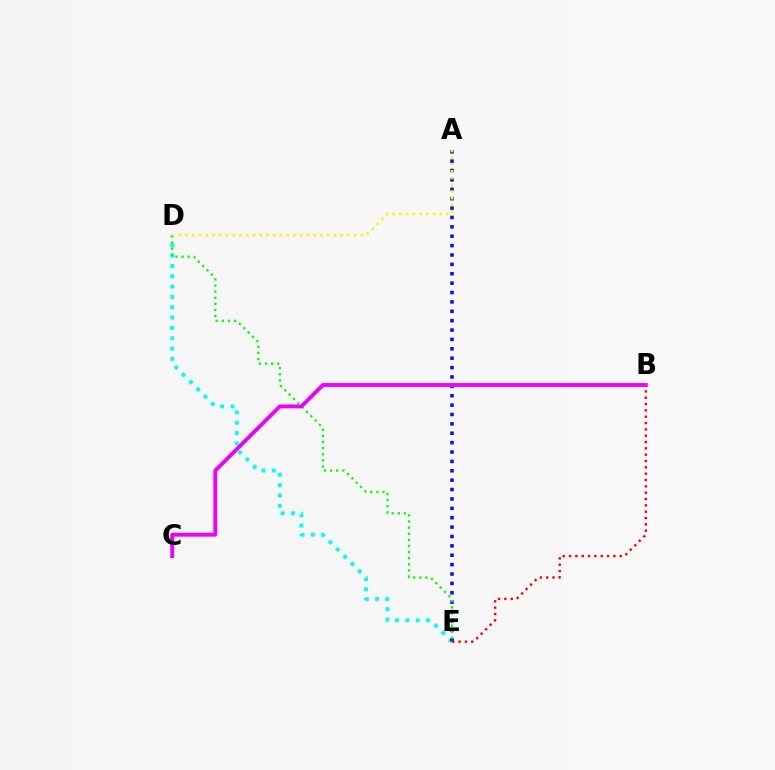{('D', 'E'): [{'color': '#00fff6', 'line_style': 'dotted', 'thickness': 2.81}, {'color': '#08ff00', 'line_style': 'dotted', 'thickness': 1.66}], ('A', 'E'): [{'color': '#0010ff', 'line_style': 'dotted', 'thickness': 2.55}], ('B', 'E'): [{'color': '#ff0000', 'line_style': 'dotted', 'thickness': 1.72}], ('A', 'D'): [{'color': '#fcf500', 'line_style': 'dotted', 'thickness': 1.83}], ('B', 'C'): [{'color': '#ee00ff', 'line_style': 'solid', 'thickness': 2.78}]}